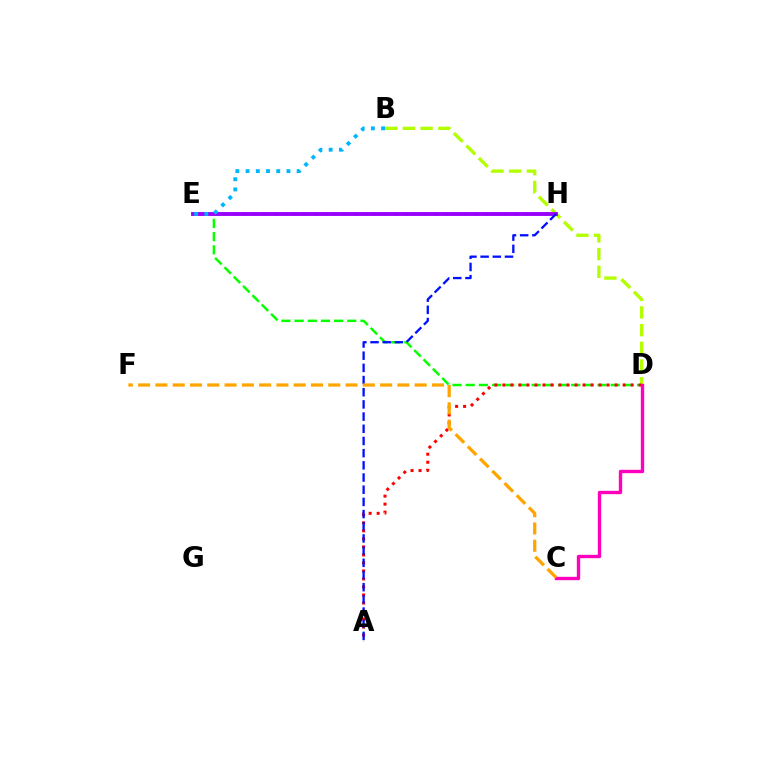{('E', 'H'): [{'color': '#00ff9d', 'line_style': 'dotted', 'thickness': 2.73}, {'color': '#9b00ff', 'line_style': 'solid', 'thickness': 2.79}], ('D', 'E'): [{'color': '#08ff00', 'line_style': 'dashed', 'thickness': 1.79}], ('B', 'D'): [{'color': '#b3ff00', 'line_style': 'dashed', 'thickness': 2.41}], ('A', 'D'): [{'color': '#ff0000', 'line_style': 'dotted', 'thickness': 2.18}], ('B', 'E'): [{'color': '#00b5ff', 'line_style': 'dotted', 'thickness': 2.78}], ('C', 'D'): [{'color': '#ff00bd', 'line_style': 'solid', 'thickness': 2.43}], ('A', 'H'): [{'color': '#0010ff', 'line_style': 'dashed', 'thickness': 1.66}], ('C', 'F'): [{'color': '#ffa500', 'line_style': 'dashed', 'thickness': 2.35}]}